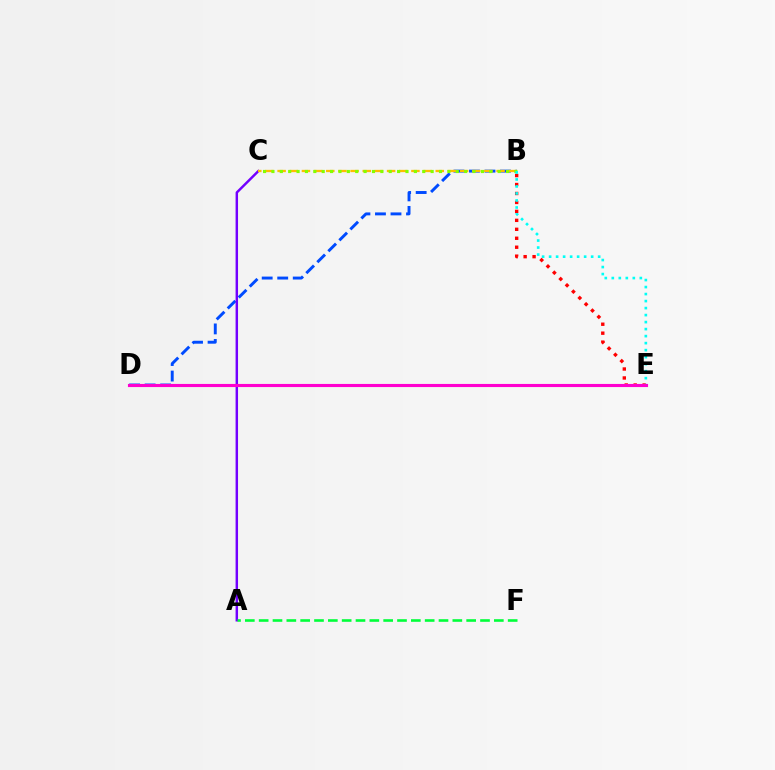{('B', 'D'): [{'color': '#004bff', 'line_style': 'dashed', 'thickness': 2.11}], ('A', 'C'): [{'color': '#7200ff', 'line_style': 'solid', 'thickness': 1.77}], ('A', 'F'): [{'color': '#00ff39', 'line_style': 'dashed', 'thickness': 1.88}], ('B', 'C'): [{'color': '#ffbd00', 'line_style': 'dashed', 'thickness': 1.65}, {'color': '#84ff00', 'line_style': 'dotted', 'thickness': 2.28}], ('B', 'E'): [{'color': '#ff0000', 'line_style': 'dotted', 'thickness': 2.43}, {'color': '#00fff6', 'line_style': 'dotted', 'thickness': 1.9}], ('D', 'E'): [{'color': '#ff00cf', 'line_style': 'solid', 'thickness': 2.24}]}